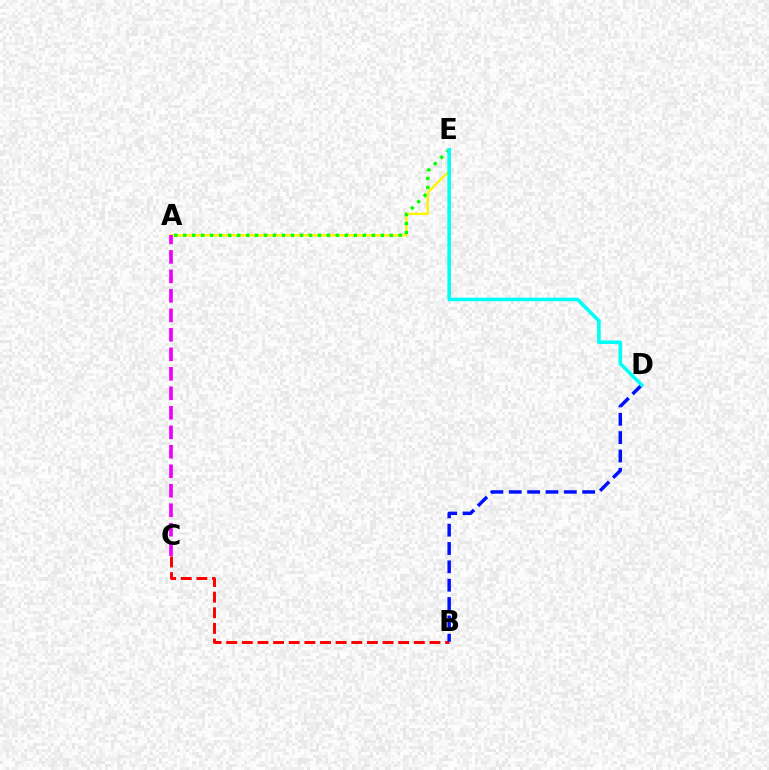{('A', 'E'): [{'color': '#fcf500', 'line_style': 'solid', 'thickness': 1.74}, {'color': '#08ff00', 'line_style': 'dotted', 'thickness': 2.44}], ('B', 'C'): [{'color': '#ff0000', 'line_style': 'dashed', 'thickness': 2.12}], ('A', 'C'): [{'color': '#ee00ff', 'line_style': 'dashed', 'thickness': 2.65}], ('B', 'D'): [{'color': '#0010ff', 'line_style': 'dashed', 'thickness': 2.49}], ('D', 'E'): [{'color': '#00fff6', 'line_style': 'solid', 'thickness': 2.59}]}